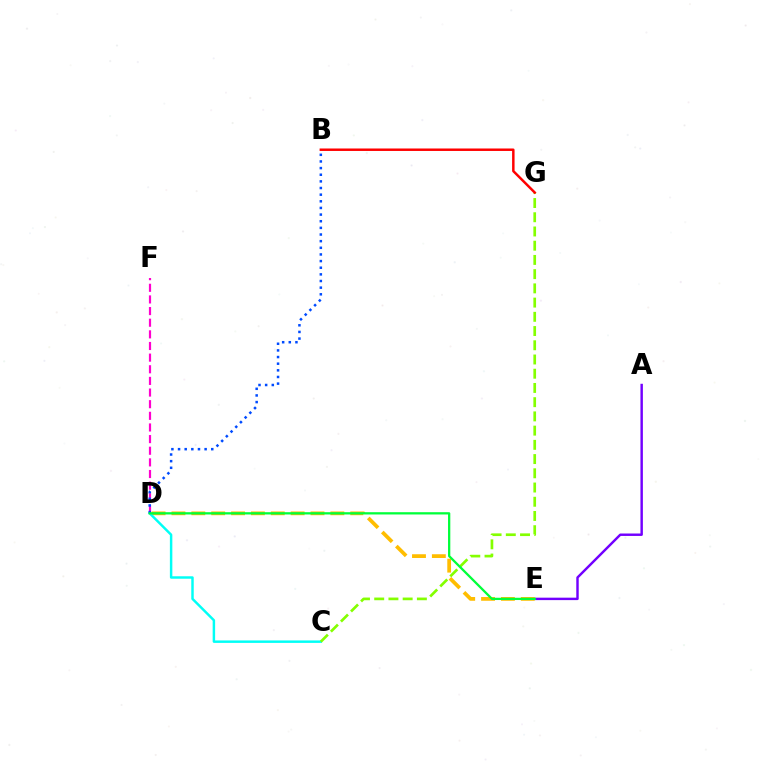{('A', 'E'): [{'color': '#7200ff', 'line_style': 'solid', 'thickness': 1.76}], ('D', 'E'): [{'color': '#ffbd00', 'line_style': 'dashed', 'thickness': 2.7}, {'color': '#00ff39', 'line_style': 'solid', 'thickness': 1.64}], ('C', 'D'): [{'color': '#00fff6', 'line_style': 'solid', 'thickness': 1.77}], ('D', 'F'): [{'color': '#ff00cf', 'line_style': 'dashed', 'thickness': 1.58}], ('B', 'D'): [{'color': '#004bff', 'line_style': 'dotted', 'thickness': 1.8}], ('C', 'G'): [{'color': '#84ff00', 'line_style': 'dashed', 'thickness': 1.93}], ('B', 'G'): [{'color': '#ff0000', 'line_style': 'solid', 'thickness': 1.78}]}